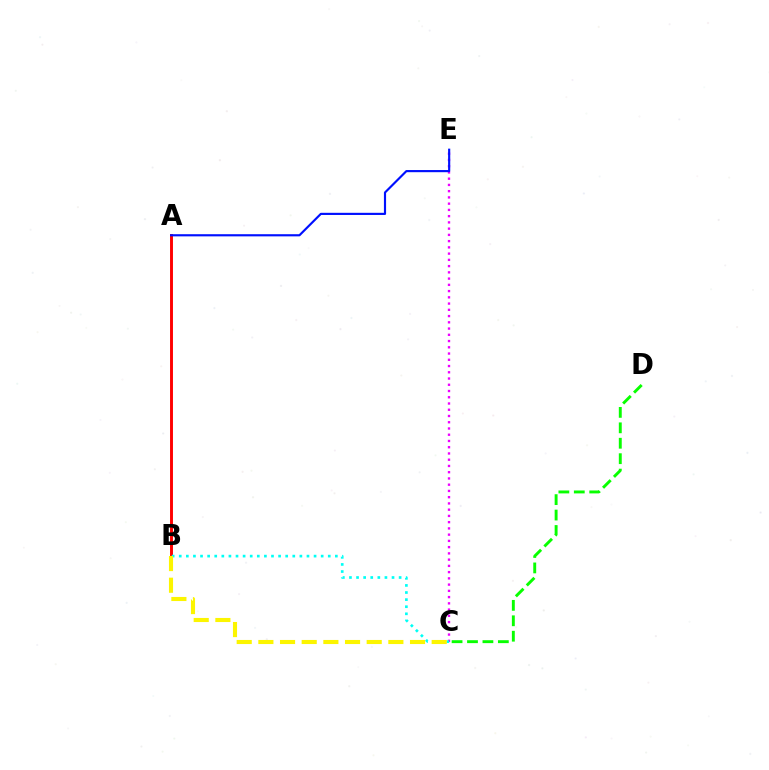{('C', 'E'): [{'color': '#ee00ff', 'line_style': 'dotted', 'thickness': 1.7}], ('A', 'B'): [{'color': '#ff0000', 'line_style': 'solid', 'thickness': 2.1}], ('C', 'D'): [{'color': '#08ff00', 'line_style': 'dashed', 'thickness': 2.1}], ('B', 'C'): [{'color': '#00fff6', 'line_style': 'dotted', 'thickness': 1.93}, {'color': '#fcf500', 'line_style': 'dashed', 'thickness': 2.94}], ('A', 'E'): [{'color': '#0010ff', 'line_style': 'solid', 'thickness': 1.55}]}